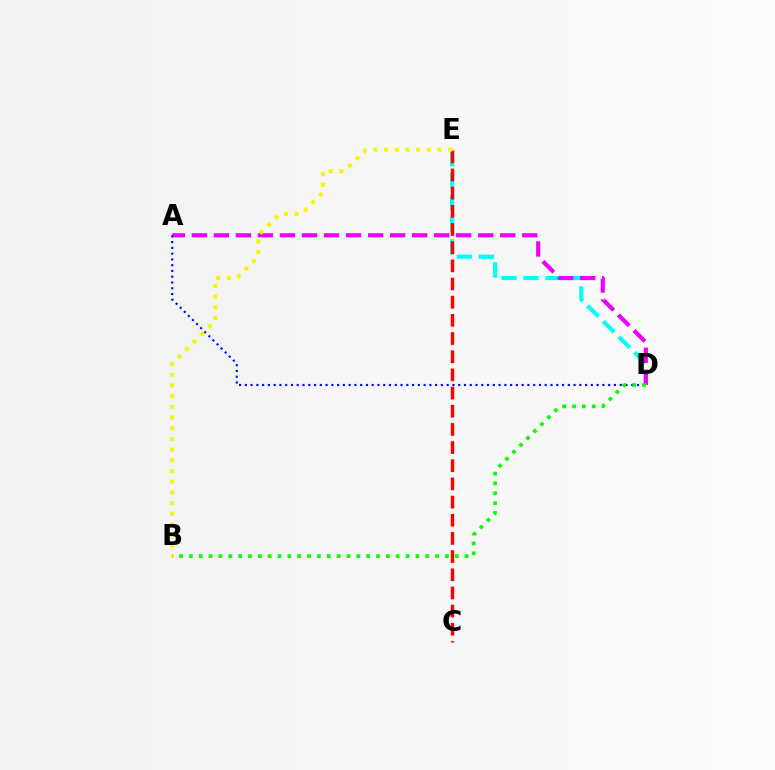{('D', 'E'): [{'color': '#00fff6', 'line_style': 'dashed', 'thickness': 2.99}], ('A', 'D'): [{'color': '#ee00ff', 'line_style': 'dashed', 'thickness': 2.99}, {'color': '#0010ff', 'line_style': 'dotted', 'thickness': 1.57}], ('C', 'E'): [{'color': '#ff0000', 'line_style': 'dashed', 'thickness': 2.47}], ('B', 'D'): [{'color': '#08ff00', 'line_style': 'dotted', 'thickness': 2.68}], ('B', 'E'): [{'color': '#fcf500', 'line_style': 'dotted', 'thickness': 2.9}]}